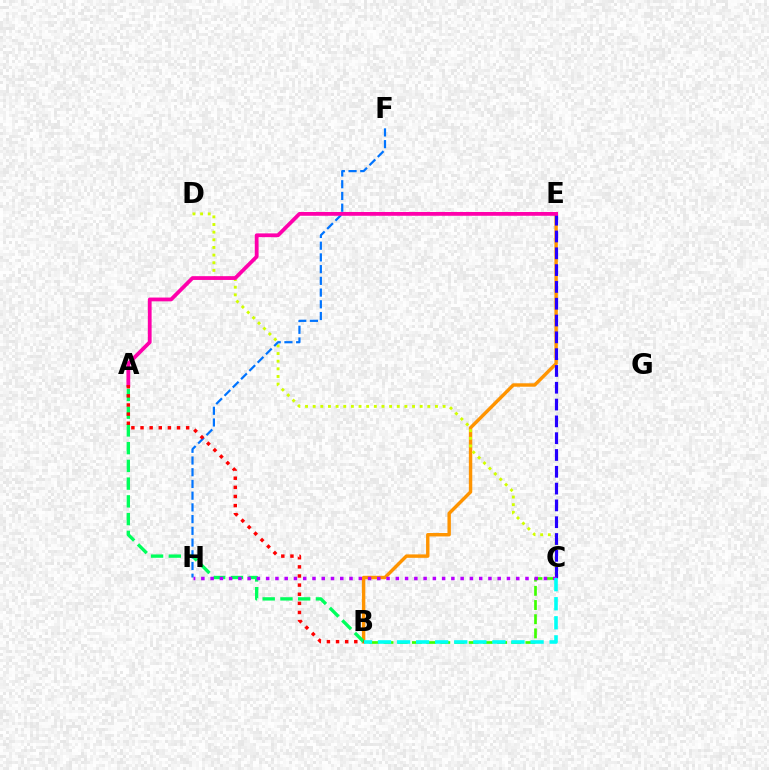{('B', 'E'): [{'color': '#ff9400', 'line_style': 'solid', 'thickness': 2.47}], ('C', 'D'): [{'color': '#d1ff00', 'line_style': 'dotted', 'thickness': 2.08}], ('C', 'E'): [{'color': '#2500ff', 'line_style': 'dashed', 'thickness': 2.28}], ('B', 'C'): [{'color': '#3dff00', 'line_style': 'dashed', 'thickness': 1.93}, {'color': '#00fff6', 'line_style': 'dashed', 'thickness': 2.59}], ('A', 'B'): [{'color': '#00ff5c', 'line_style': 'dashed', 'thickness': 2.41}, {'color': '#ff0000', 'line_style': 'dotted', 'thickness': 2.48}], ('C', 'H'): [{'color': '#b900ff', 'line_style': 'dotted', 'thickness': 2.52}], ('F', 'H'): [{'color': '#0074ff', 'line_style': 'dashed', 'thickness': 1.59}], ('A', 'E'): [{'color': '#ff00ac', 'line_style': 'solid', 'thickness': 2.72}]}